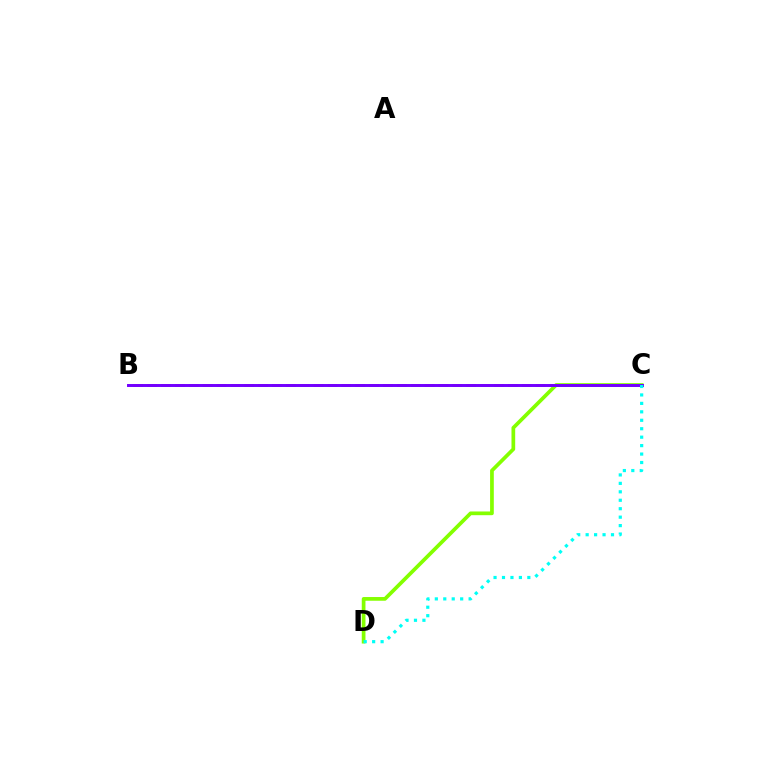{('B', 'C'): [{'color': '#ff0000', 'line_style': 'dashed', 'thickness': 1.88}, {'color': '#7200ff', 'line_style': 'solid', 'thickness': 2.13}], ('C', 'D'): [{'color': '#84ff00', 'line_style': 'solid', 'thickness': 2.67}, {'color': '#00fff6', 'line_style': 'dotted', 'thickness': 2.3}]}